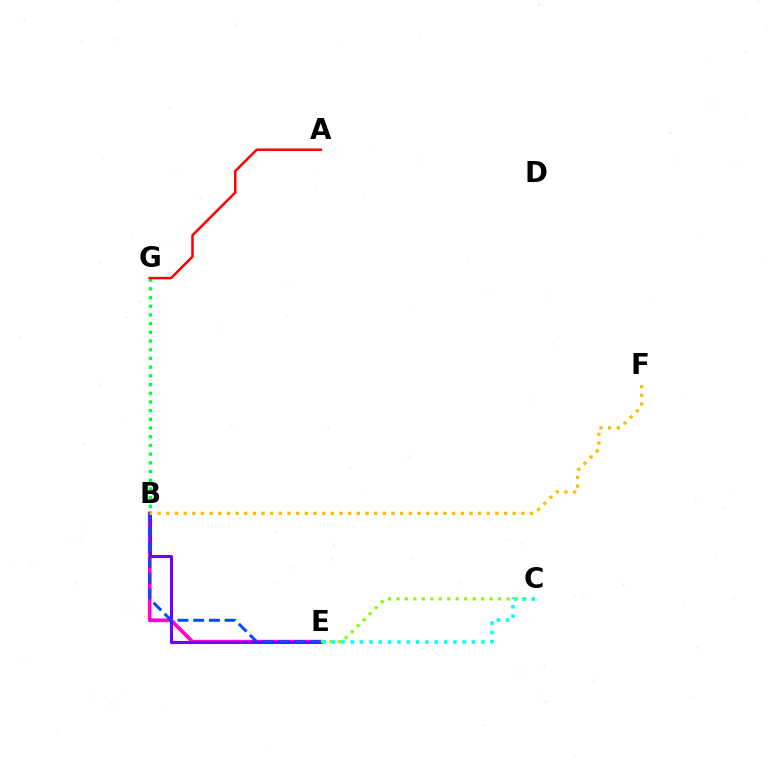{('B', 'E'): [{'color': '#ff00cf', 'line_style': 'solid', 'thickness': 2.64}, {'color': '#7200ff', 'line_style': 'solid', 'thickness': 2.2}, {'color': '#004bff', 'line_style': 'dashed', 'thickness': 2.13}], ('C', 'E'): [{'color': '#84ff00', 'line_style': 'dotted', 'thickness': 2.3}, {'color': '#00fff6', 'line_style': 'dotted', 'thickness': 2.54}], ('B', 'G'): [{'color': '#00ff39', 'line_style': 'dotted', 'thickness': 2.36}], ('B', 'F'): [{'color': '#ffbd00', 'line_style': 'dotted', 'thickness': 2.35}], ('A', 'G'): [{'color': '#ff0000', 'line_style': 'solid', 'thickness': 1.8}]}